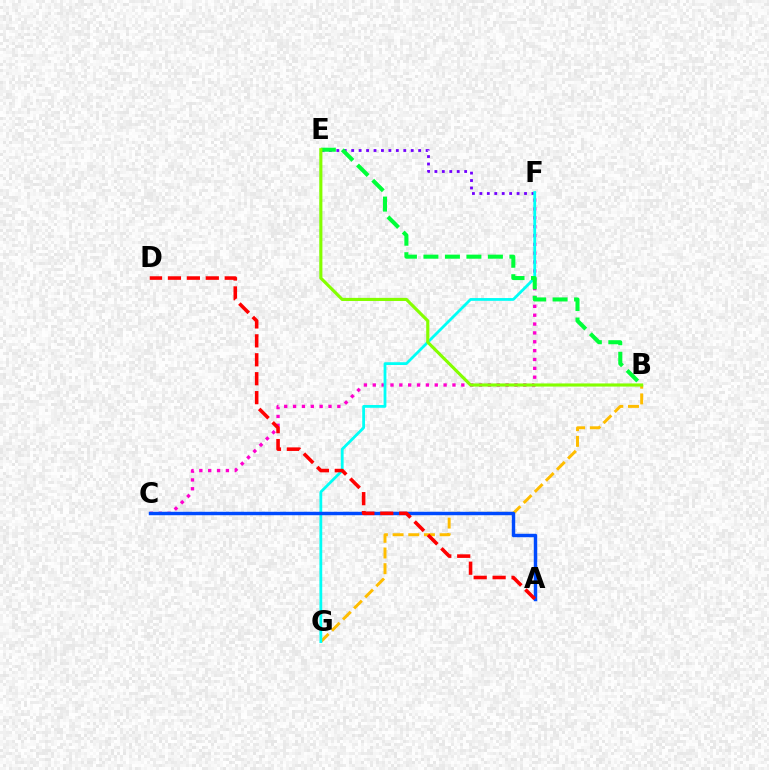{('B', 'G'): [{'color': '#ffbd00', 'line_style': 'dashed', 'thickness': 2.13}], ('E', 'F'): [{'color': '#7200ff', 'line_style': 'dotted', 'thickness': 2.02}], ('C', 'F'): [{'color': '#ff00cf', 'line_style': 'dotted', 'thickness': 2.41}], ('F', 'G'): [{'color': '#00fff6', 'line_style': 'solid', 'thickness': 2.01}], ('B', 'E'): [{'color': '#00ff39', 'line_style': 'dashed', 'thickness': 2.92}, {'color': '#84ff00', 'line_style': 'solid', 'thickness': 2.25}], ('A', 'C'): [{'color': '#004bff', 'line_style': 'solid', 'thickness': 2.48}], ('A', 'D'): [{'color': '#ff0000', 'line_style': 'dashed', 'thickness': 2.57}]}